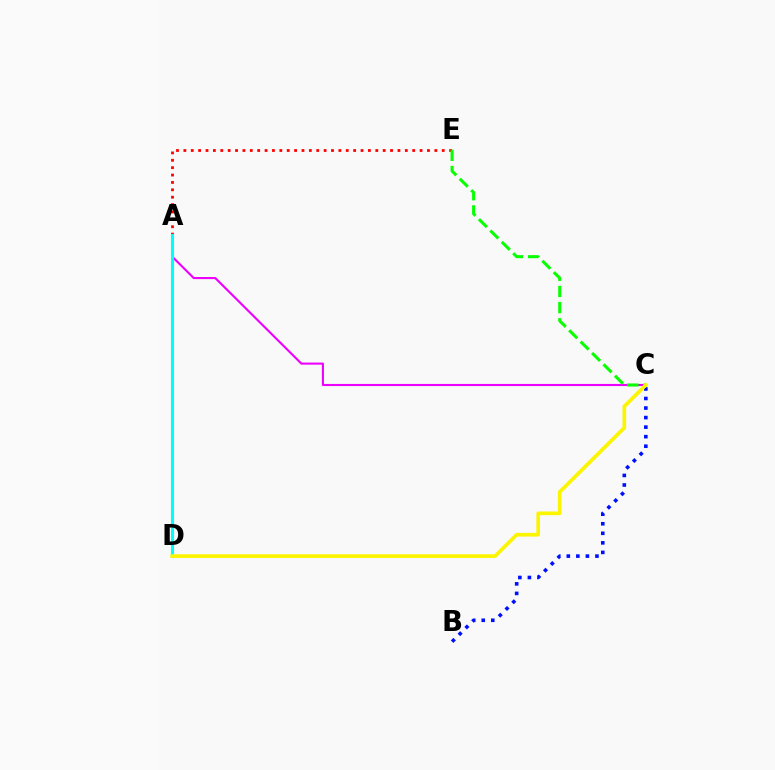{('A', 'E'): [{'color': '#ff0000', 'line_style': 'dotted', 'thickness': 2.01}], ('A', 'C'): [{'color': '#ee00ff', 'line_style': 'solid', 'thickness': 1.52}], ('B', 'C'): [{'color': '#0010ff', 'line_style': 'dotted', 'thickness': 2.59}], ('A', 'D'): [{'color': '#00fff6', 'line_style': 'solid', 'thickness': 2.22}], ('C', 'E'): [{'color': '#08ff00', 'line_style': 'dashed', 'thickness': 2.19}], ('C', 'D'): [{'color': '#fcf500', 'line_style': 'solid', 'thickness': 2.64}]}